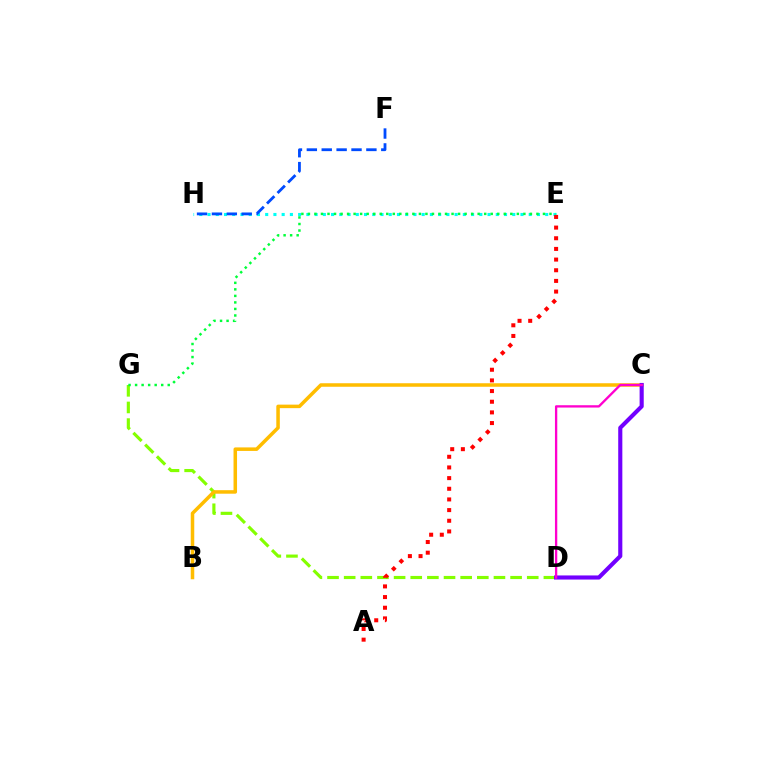{('E', 'H'): [{'color': '#00fff6', 'line_style': 'dotted', 'thickness': 2.24}], ('D', 'G'): [{'color': '#84ff00', 'line_style': 'dashed', 'thickness': 2.26}], ('F', 'H'): [{'color': '#004bff', 'line_style': 'dashed', 'thickness': 2.02}], ('A', 'E'): [{'color': '#ff0000', 'line_style': 'dotted', 'thickness': 2.9}], ('B', 'C'): [{'color': '#ffbd00', 'line_style': 'solid', 'thickness': 2.53}], ('C', 'D'): [{'color': '#7200ff', 'line_style': 'solid', 'thickness': 2.96}, {'color': '#ff00cf', 'line_style': 'solid', 'thickness': 1.68}], ('E', 'G'): [{'color': '#00ff39', 'line_style': 'dotted', 'thickness': 1.77}]}